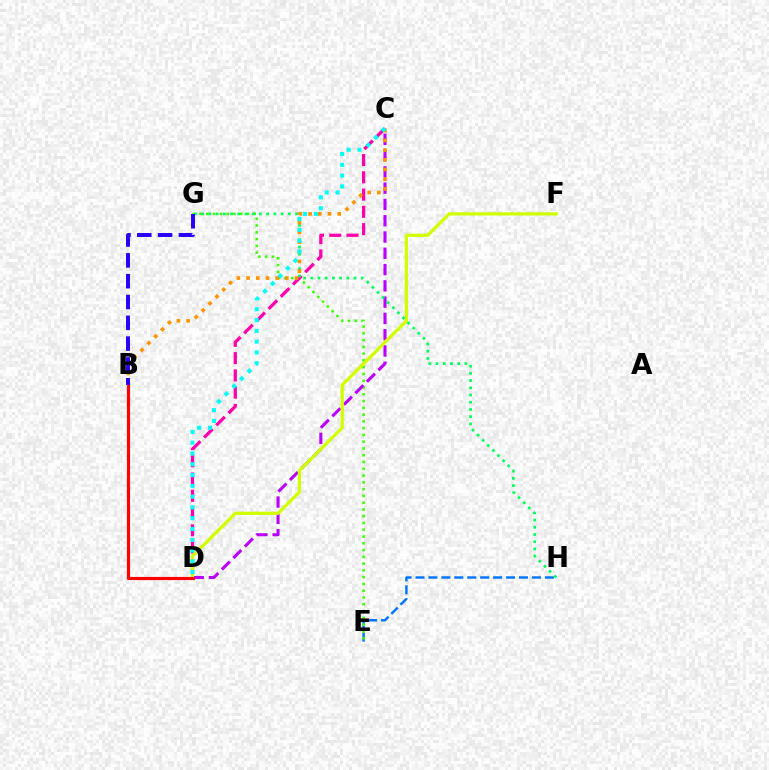{('E', 'H'): [{'color': '#0074ff', 'line_style': 'dashed', 'thickness': 1.76}], ('E', 'G'): [{'color': '#3dff00', 'line_style': 'dotted', 'thickness': 1.84}], ('C', 'D'): [{'color': '#ff00ac', 'line_style': 'dashed', 'thickness': 2.35}, {'color': '#b900ff', 'line_style': 'dashed', 'thickness': 2.21}, {'color': '#00fff6', 'line_style': 'dotted', 'thickness': 2.93}], ('D', 'F'): [{'color': '#d1ff00', 'line_style': 'solid', 'thickness': 2.35}], ('G', 'H'): [{'color': '#00ff5c', 'line_style': 'dotted', 'thickness': 1.96}], ('B', 'D'): [{'color': '#ff0000', 'line_style': 'solid', 'thickness': 2.26}], ('B', 'C'): [{'color': '#ff9400', 'line_style': 'dotted', 'thickness': 2.64}], ('B', 'G'): [{'color': '#2500ff', 'line_style': 'dashed', 'thickness': 2.83}]}